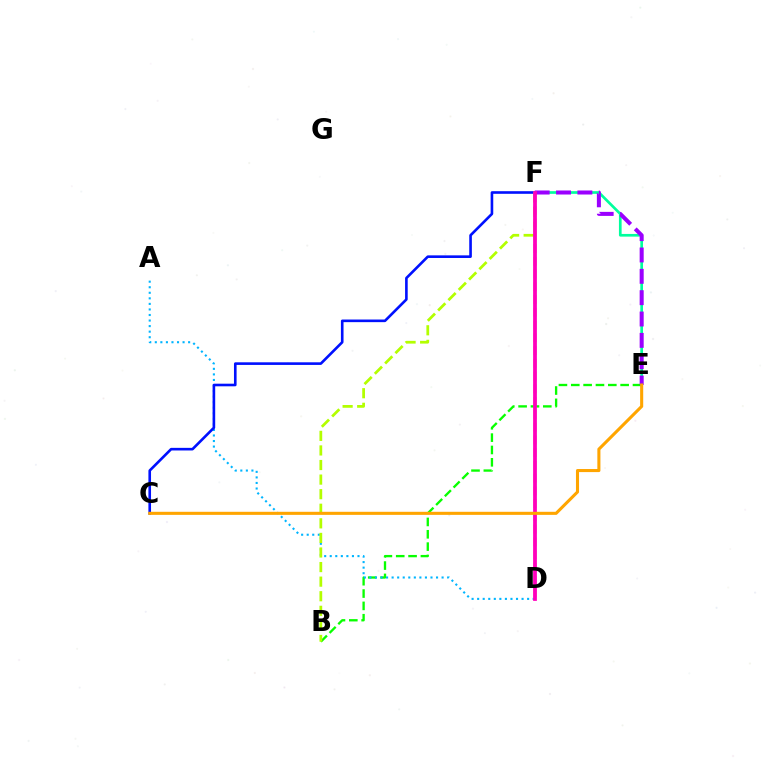{('B', 'E'): [{'color': '#08ff00', 'line_style': 'dashed', 'thickness': 1.68}], ('A', 'D'): [{'color': '#00b5ff', 'line_style': 'dotted', 'thickness': 1.51}], ('C', 'F'): [{'color': '#0010ff', 'line_style': 'solid', 'thickness': 1.89}], ('E', 'F'): [{'color': '#00ff9d', 'line_style': 'solid', 'thickness': 1.94}, {'color': '#9b00ff', 'line_style': 'dashed', 'thickness': 2.9}], ('B', 'F'): [{'color': '#b3ff00', 'line_style': 'dashed', 'thickness': 1.98}], ('D', 'F'): [{'color': '#ff0000', 'line_style': 'dashed', 'thickness': 1.73}, {'color': '#ff00bd', 'line_style': 'solid', 'thickness': 2.7}], ('C', 'E'): [{'color': '#ffa500', 'line_style': 'solid', 'thickness': 2.21}]}